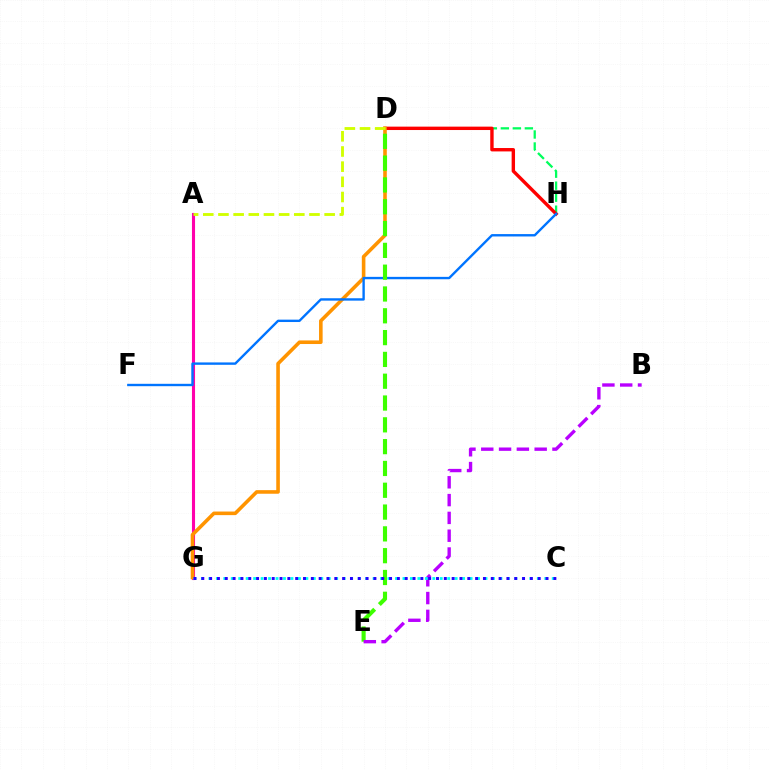{('D', 'H'): [{'color': '#00ff5c', 'line_style': 'dashed', 'thickness': 1.63}, {'color': '#ff0000', 'line_style': 'solid', 'thickness': 2.44}], ('A', 'G'): [{'color': '#ff00ac', 'line_style': 'solid', 'thickness': 2.23}], ('D', 'G'): [{'color': '#ff9400', 'line_style': 'solid', 'thickness': 2.59}], ('F', 'H'): [{'color': '#0074ff', 'line_style': 'solid', 'thickness': 1.71}], ('D', 'E'): [{'color': '#3dff00', 'line_style': 'dashed', 'thickness': 2.96}], ('B', 'E'): [{'color': '#b900ff', 'line_style': 'dashed', 'thickness': 2.42}], ('A', 'D'): [{'color': '#d1ff00', 'line_style': 'dashed', 'thickness': 2.06}], ('C', 'G'): [{'color': '#00fff6', 'line_style': 'dotted', 'thickness': 2.03}, {'color': '#2500ff', 'line_style': 'dotted', 'thickness': 2.13}]}